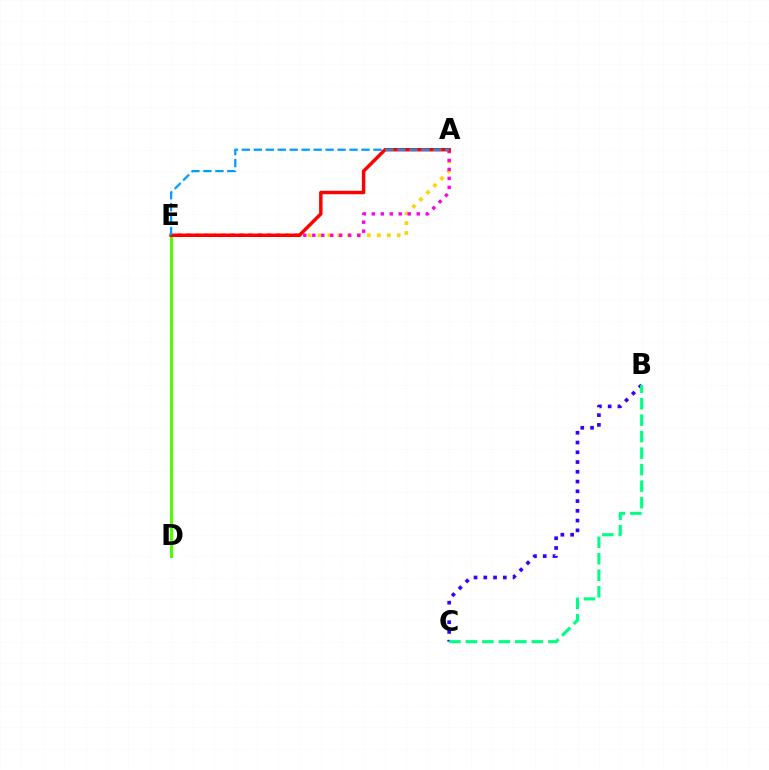{('B', 'C'): [{'color': '#3700ff', 'line_style': 'dotted', 'thickness': 2.65}, {'color': '#00ff86', 'line_style': 'dashed', 'thickness': 2.24}], ('D', 'E'): [{'color': '#4fff00', 'line_style': 'solid', 'thickness': 2.2}], ('A', 'E'): [{'color': '#ffd500', 'line_style': 'dotted', 'thickness': 2.69}, {'color': '#ff00ed', 'line_style': 'dotted', 'thickness': 2.44}, {'color': '#ff0000', 'line_style': 'solid', 'thickness': 2.49}, {'color': '#009eff', 'line_style': 'dashed', 'thickness': 1.63}]}